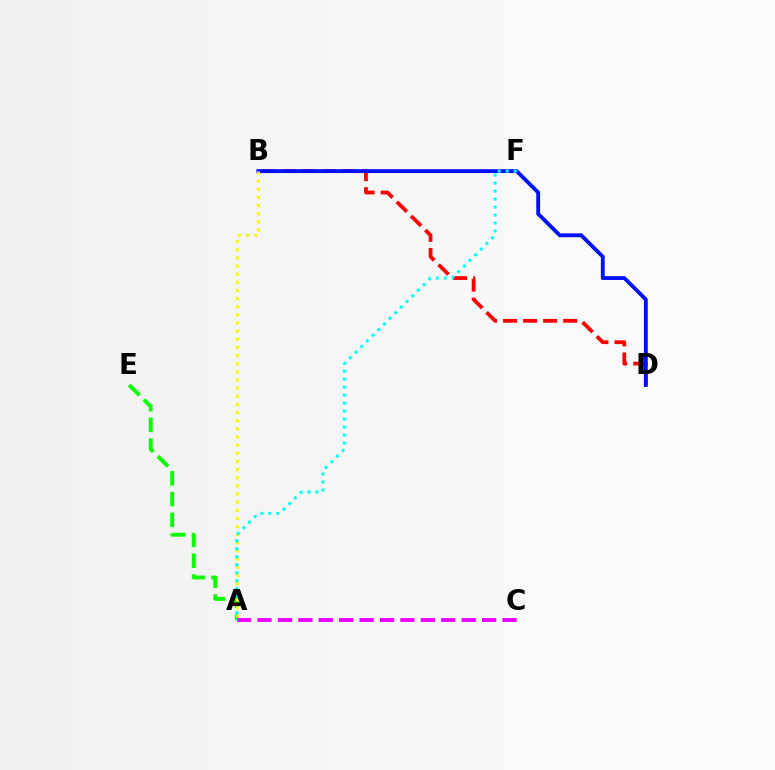{('A', 'E'): [{'color': '#08ff00', 'line_style': 'dashed', 'thickness': 2.82}], ('B', 'D'): [{'color': '#ff0000', 'line_style': 'dashed', 'thickness': 2.72}, {'color': '#0010ff', 'line_style': 'solid', 'thickness': 2.77}], ('A', 'C'): [{'color': '#ee00ff', 'line_style': 'dashed', 'thickness': 2.77}], ('A', 'B'): [{'color': '#fcf500', 'line_style': 'dotted', 'thickness': 2.21}], ('A', 'F'): [{'color': '#00fff6', 'line_style': 'dotted', 'thickness': 2.17}]}